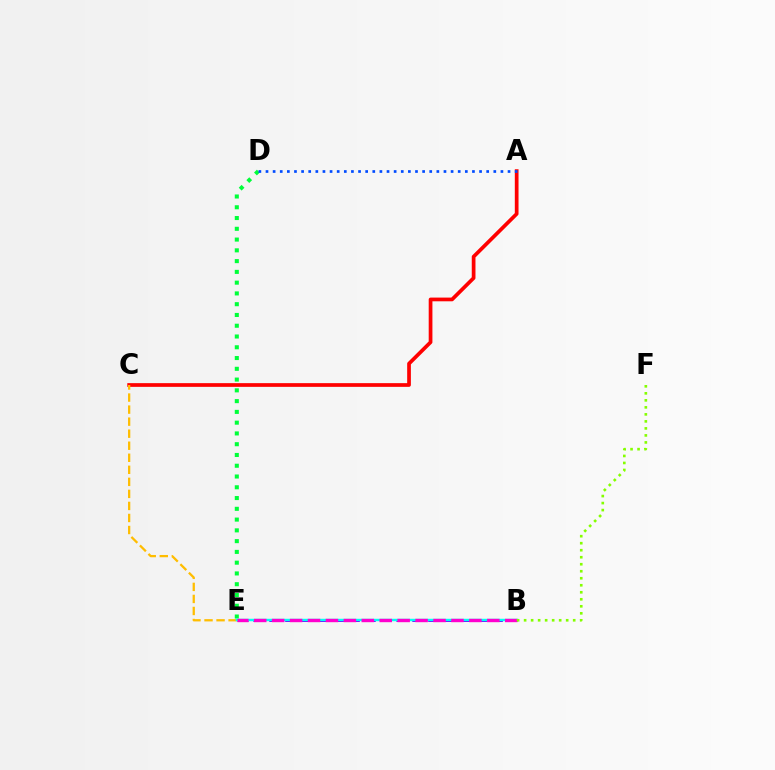{('D', 'E'): [{'color': '#00ff39', 'line_style': 'dotted', 'thickness': 2.93}], ('A', 'C'): [{'color': '#ff0000', 'line_style': 'solid', 'thickness': 2.67}], ('B', 'E'): [{'color': '#7200ff', 'line_style': 'dashed', 'thickness': 2.16}, {'color': '#00fff6', 'line_style': 'solid', 'thickness': 1.75}, {'color': '#ff00cf', 'line_style': 'dashed', 'thickness': 2.44}], ('C', 'E'): [{'color': '#ffbd00', 'line_style': 'dashed', 'thickness': 1.64}], ('A', 'D'): [{'color': '#004bff', 'line_style': 'dotted', 'thickness': 1.93}], ('B', 'F'): [{'color': '#84ff00', 'line_style': 'dotted', 'thickness': 1.9}]}